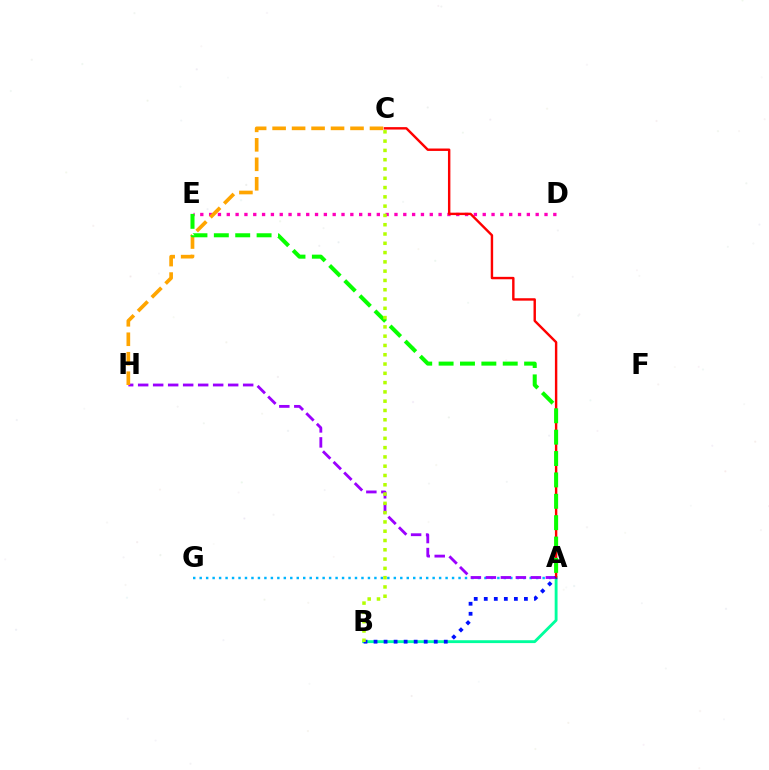{('D', 'E'): [{'color': '#ff00bd', 'line_style': 'dotted', 'thickness': 2.4}], ('A', 'G'): [{'color': '#00b5ff', 'line_style': 'dotted', 'thickness': 1.76}], ('A', 'B'): [{'color': '#00ff9d', 'line_style': 'solid', 'thickness': 2.06}, {'color': '#0010ff', 'line_style': 'dotted', 'thickness': 2.73}], ('A', 'H'): [{'color': '#9b00ff', 'line_style': 'dashed', 'thickness': 2.04}], ('C', 'H'): [{'color': '#ffa500', 'line_style': 'dashed', 'thickness': 2.65}], ('A', 'C'): [{'color': '#ff0000', 'line_style': 'solid', 'thickness': 1.74}], ('A', 'E'): [{'color': '#08ff00', 'line_style': 'dashed', 'thickness': 2.9}], ('B', 'C'): [{'color': '#b3ff00', 'line_style': 'dotted', 'thickness': 2.52}]}